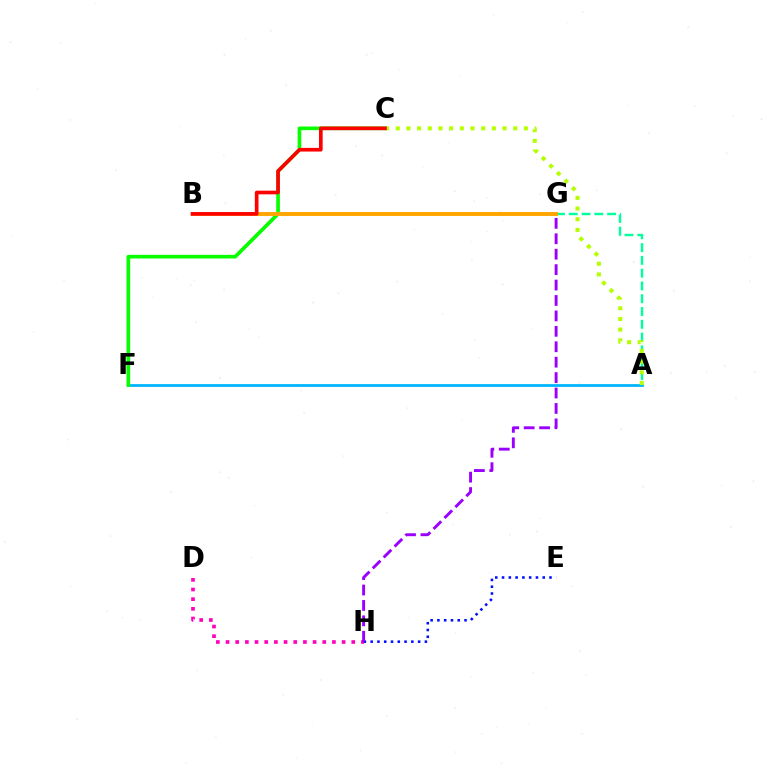{('A', 'F'): [{'color': '#00b5ff', 'line_style': 'solid', 'thickness': 1.98}], ('A', 'G'): [{'color': '#00ff9d', 'line_style': 'dashed', 'thickness': 1.74}], ('D', 'H'): [{'color': '#ff00bd', 'line_style': 'dotted', 'thickness': 2.63}], ('C', 'F'): [{'color': '#08ff00', 'line_style': 'solid', 'thickness': 2.63}], ('B', 'G'): [{'color': '#ffa500', 'line_style': 'solid', 'thickness': 2.83}], ('A', 'C'): [{'color': '#b3ff00', 'line_style': 'dotted', 'thickness': 2.9}], ('E', 'H'): [{'color': '#0010ff', 'line_style': 'dotted', 'thickness': 1.84}], ('B', 'C'): [{'color': '#ff0000', 'line_style': 'solid', 'thickness': 2.63}], ('G', 'H'): [{'color': '#9b00ff', 'line_style': 'dashed', 'thickness': 2.1}]}